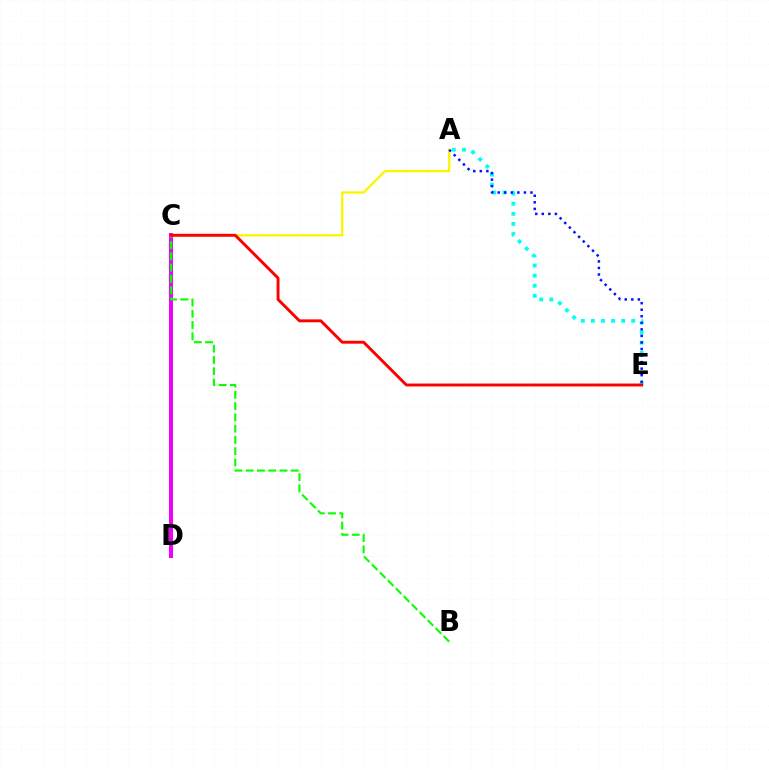{('A', 'E'): [{'color': '#00fff6', 'line_style': 'dotted', 'thickness': 2.74}, {'color': '#0010ff', 'line_style': 'dotted', 'thickness': 1.78}], ('A', 'C'): [{'color': '#fcf500', 'line_style': 'solid', 'thickness': 1.66}], ('C', 'D'): [{'color': '#ee00ff', 'line_style': 'solid', 'thickness': 2.88}], ('B', 'C'): [{'color': '#08ff00', 'line_style': 'dashed', 'thickness': 1.53}], ('C', 'E'): [{'color': '#ff0000', 'line_style': 'solid', 'thickness': 2.1}]}